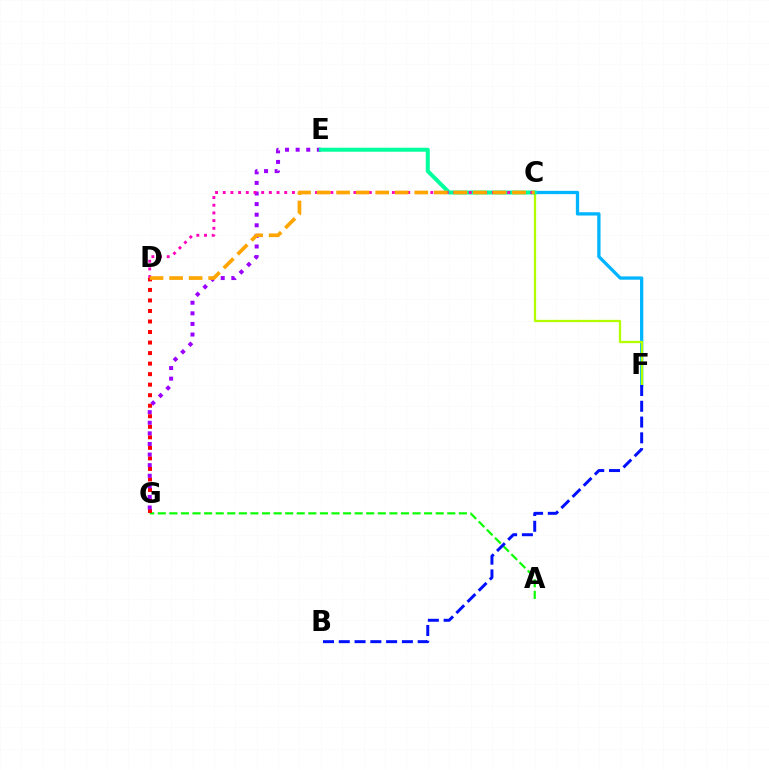{('A', 'G'): [{'color': '#08ff00', 'line_style': 'dashed', 'thickness': 1.57}], ('C', 'F'): [{'color': '#00b5ff', 'line_style': 'solid', 'thickness': 2.37}, {'color': '#b3ff00', 'line_style': 'solid', 'thickness': 1.66}], ('D', 'G'): [{'color': '#ff0000', 'line_style': 'dotted', 'thickness': 2.86}], ('E', 'G'): [{'color': '#9b00ff', 'line_style': 'dotted', 'thickness': 2.88}], ('B', 'F'): [{'color': '#0010ff', 'line_style': 'dashed', 'thickness': 2.14}], ('C', 'E'): [{'color': '#00ff9d', 'line_style': 'solid', 'thickness': 2.87}], ('C', 'D'): [{'color': '#ff00bd', 'line_style': 'dotted', 'thickness': 2.09}, {'color': '#ffa500', 'line_style': 'dashed', 'thickness': 2.66}]}